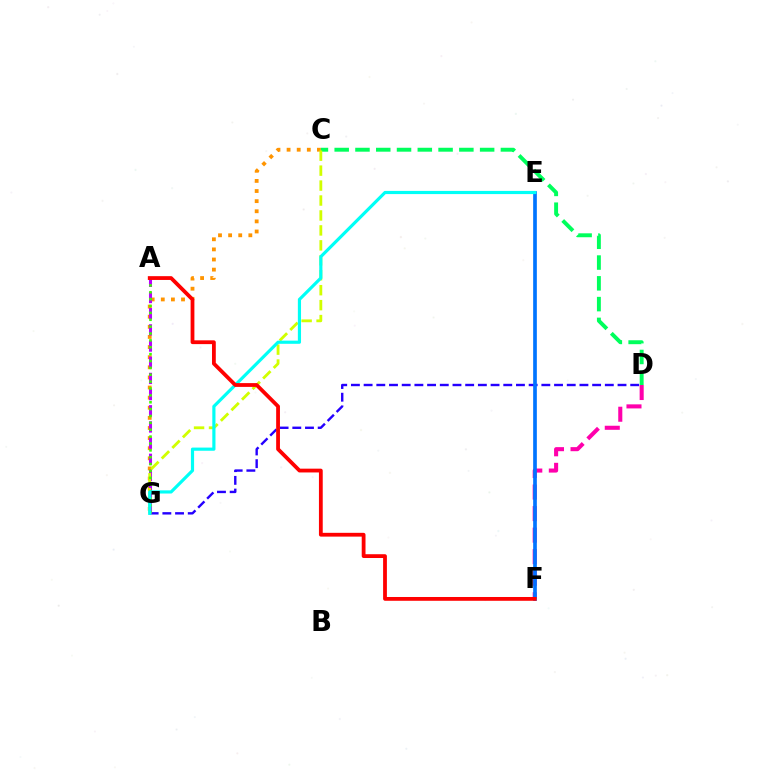{('D', 'G'): [{'color': '#2500ff', 'line_style': 'dashed', 'thickness': 1.72}], ('C', 'G'): [{'color': '#ff9400', 'line_style': 'dotted', 'thickness': 2.75}, {'color': '#d1ff00', 'line_style': 'dashed', 'thickness': 2.03}], ('C', 'D'): [{'color': '#00ff5c', 'line_style': 'dashed', 'thickness': 2.82}], ('D', 'F'): [{'color': '#ff00ac', 'line_style': 'dashed', 'thickness': 2.93}], ('A', 'G'): [{'color': '#b900ff', 'line_style': 'dashed', 'thickness': 2.2}, {'color': '#3dff00', 'line_style': 'dotted', 'thickness': 1.87}], ('E', 'F'): [{'color': '#0074ff', 'line_style': 'solid', 'thickness': 2.65}], ('E', 'G'): [{'color': '#00fff6', 'line_style': 'solid', 'thickness': 2.28}], ('A', 'F'): [{'color': '#ff0000', 'line_style': 'solid', 'thickness': 2.73}]}